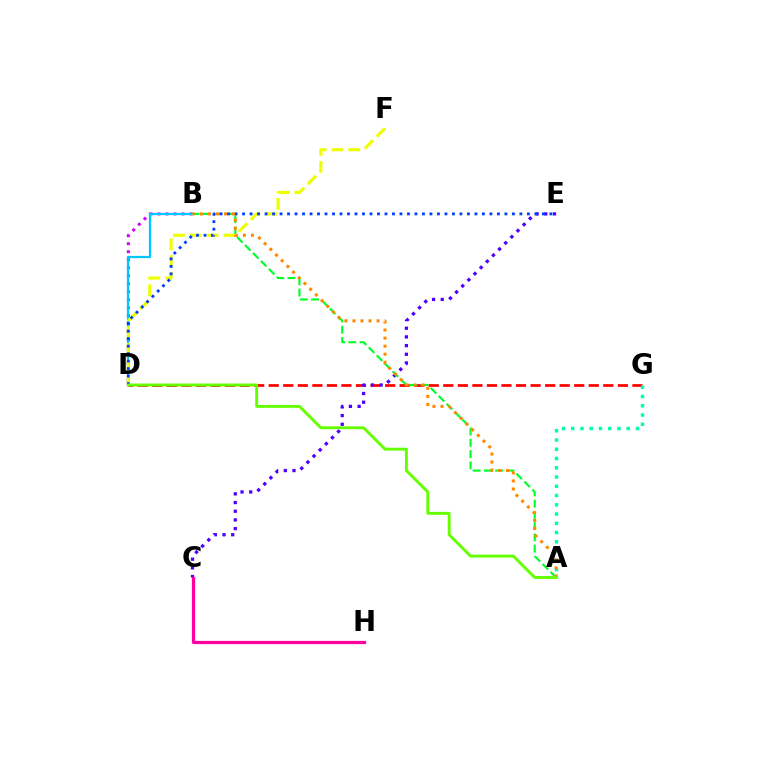{('B', 'D'): [{'color': '#d600ff', 'line_style': 'dotted', 'thickness': 2.17}, {'color': '#00c7ff', 'line_style': 'solid', 'thickness': 1.61}], ('D', 'G'): [{'color': '#ff0000', 'line_style': 'dashed', 'thickness': 1.98}], ('C', 'E'): [{'color': '#4f00ff', 'line_style': 'dotted', 'thickness': 2.36}], ('A', 'B'): [{'color': '#00ff27', 'line_style': 'dashed', 'thickness': 1.53}, {'color': '#ff8800', 'line_style': 'dotted', 'thickness': 2.19}], ('A', 'G'): [{'color': '#00ffaf', 'line_style': 'dotted', 'thickness': 2.51}], ('C', 'H'): [{'color': '#ff00a0', 'line_style': 'solid', 'thickness': 2.32}], ('D', 'F'): [{'color': '#eeff00', 'line_style': 'dashed', 'thickness': 2.29}], ('D', 'E'): [{'color': '#003fff', 'line_style': 'dotted', 'thickness': 2.04}], ('A', 'D'): [{'color': '#66ff00', 'line_style': 'solid', 'thickness': 2.1}]}